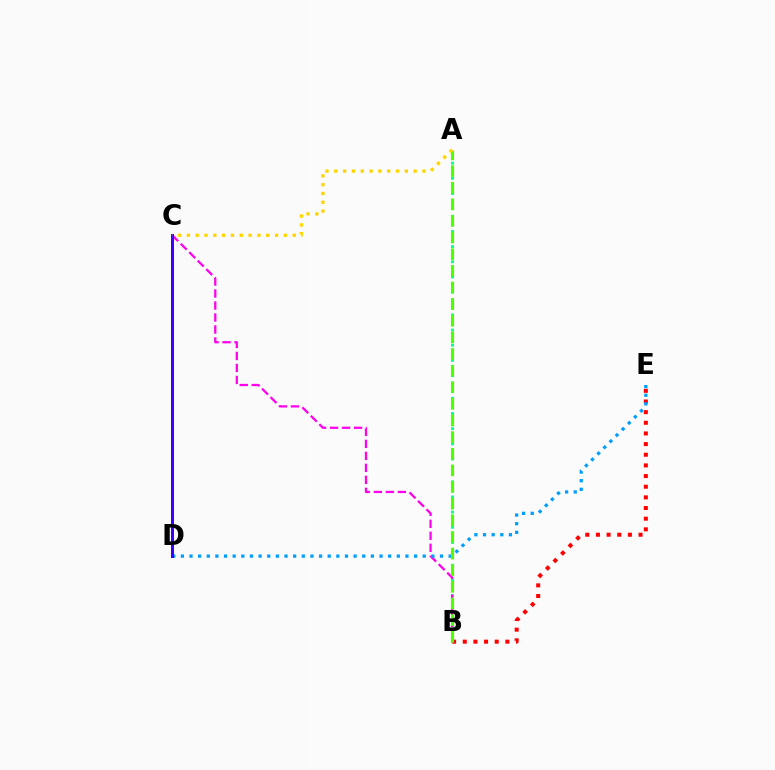{('B', 'E'): [{'color': '#ff0000', 'line_style': 'dotted', 'thickness': 2.89}], ('A', 'B'): [{'color': '#00ff86', 'line_style': 'dotted', 'thickness': 2.06}, {'color': '#4fff00', 'line_style': 'dashed', 'thickness': 2.26}], ('B', 'C'): [{'color': '#ff00ed', 'line_style': 'dashed', 'thickness': 1.63}], ('D', 'E'): [{'color': '#009eff', 'line_style': 'dotted', 'thickness': 2.35}], ('C', 'D'): [{'color': '#3700ff', 'line_style': 'solid', 'thickness': 2.14}], ('A', 'C'): [{'color': '#ffd500', 'line_style': 'dotted', 'thickness': 2.4}]}